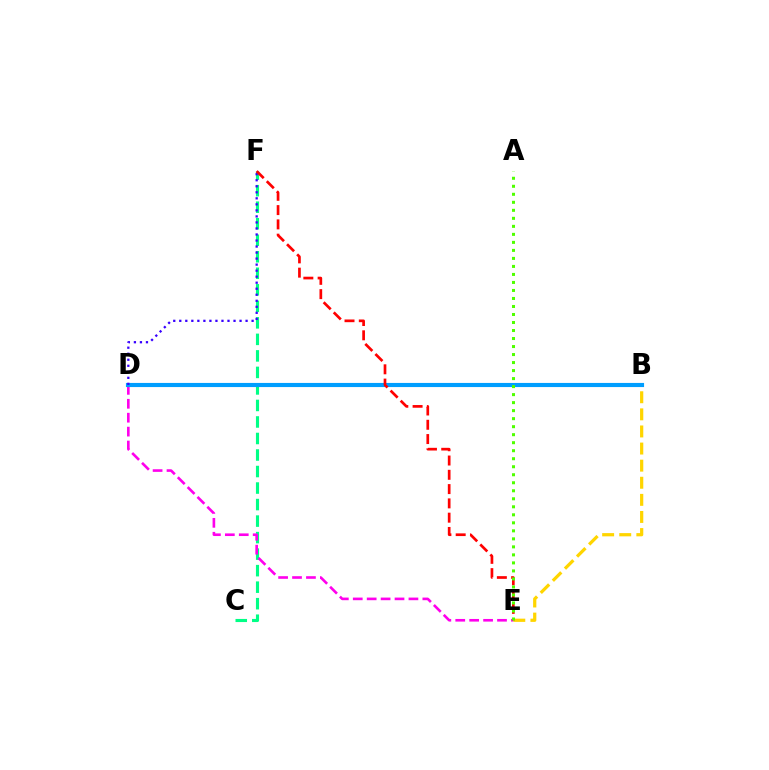{('B', 'E'): [{'color': '#ffd500', 'line_style': 'dashed', 'thickness': 2.32}], ('C', 'F'): [{'color': '#00ff86', 'line_style': 'dashed', 'thickness': 2.24}], ('D', 'E'): [{'color': '#ff00ed', 'line_style': 'dashed', 'thickness': 1.89}], ('B', 'D'): [{'color': '#009eff', 'line_style': 'solid', 'thickness': 2.98}], ('D', 'F'): [{'color': '#3700ff', 'line_style': 'dotted', 'thickness': 1.64}], ('E', 'F'): [{'color': '#ff0000', 'line_style': 'dashed', 'thickness': 1.94}], ('A', 'E'): [{'color': '#4fff00', 'line_style': 'dotted', 'thickness': 2.18}]}